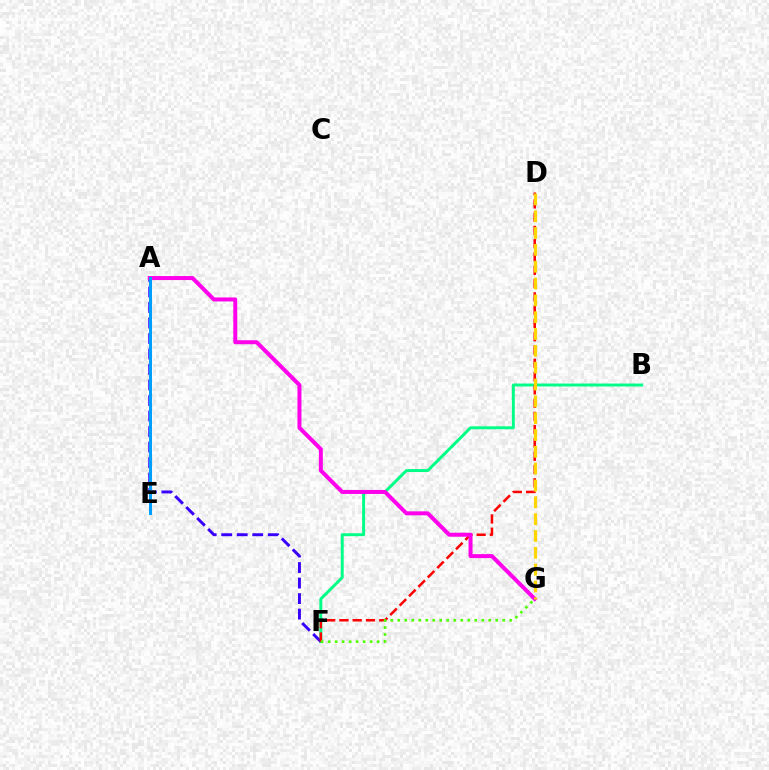{('B', 'F'): [{'color': '#00ff86', 'line_style': 'solid', 'thickness': 2.13}], ('A', 'F'): [{'color': '#3700ff', 'line_style': 'dashed', 'thickness': 2.11}], ('D', 'F'): [{'color': '#ff0000', 'line_style': 'dashed', 'thickness': 1.8}], ('A', 'G'): [{'color': '#ff00ed', 'line_style': 'solid', 'thickness': 2.87}], ('A', 'E'): [{'color': '#009eff', 'line_style': 'solid', 'thickness': 2.15}], ('D', 'G'): [{'color': '#ffd500', 'line_style': 'dashed', 'thickness': 2.29}], ('F', 'G'): [{'color': '#4fff00', 'line_style': 'dotted', 'thickness': 1.9}]}